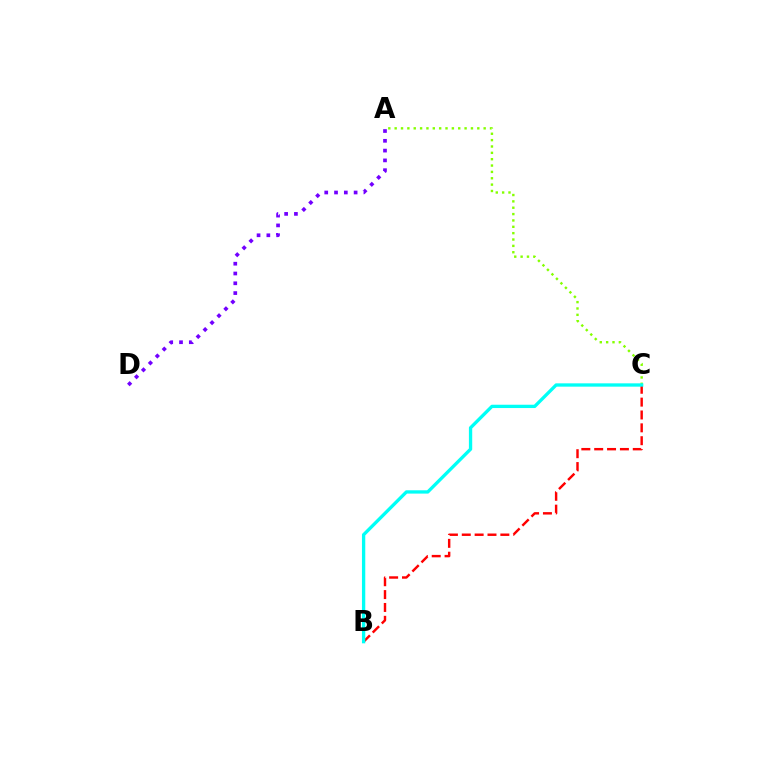{('A', 'C'): [{'color': '#84ff00', 'line_style': 'dotted', 'thickness': 1.73}], ('A', 'D'): [{'color': '#7200ff', 'line_style': 'dotted', 'thickness': 2.66}], ('B', 'C'): [{'color': '#ff0000', 'line_style': 'dashed', 'thickness': 1.75}, {'color': '#00fff6', 'line_style': 'solid', 'thickness': 2.39}]}